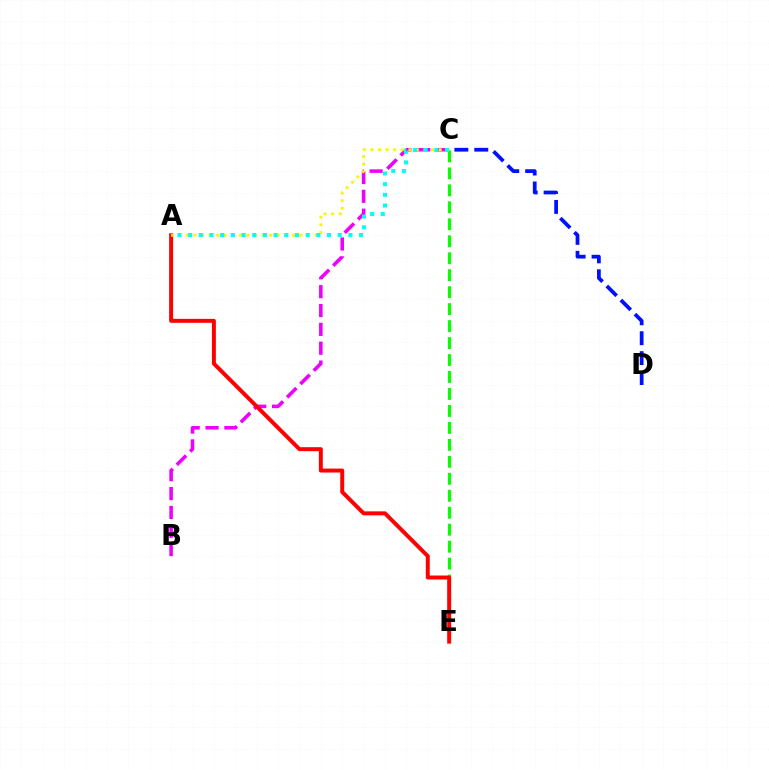{('B', 'C'): [{'color': '#ee00ff', 'line_style': 'dashed', 'thickness': 2.56}], ('C', 'E'): [{'color': '#08ff00', 'line_style': 'dashed', 'thickness': 2.3}], ('A', 'E'): [{'color': '#ff0000', 'line_style': 'solid', 'thickness': 2.85}], ('A', 'C'): [{'color': '#fcf500', 'line_style': 'dotted', 'thickness': 2.06}, {'color': '#00fff6', 'line_style': 'dotted', 'thickness': 2.9}], ('C', 'D'): [{'color': '#0010ff', 'line_style': 'dashed', 'thickness': 2.71}]}